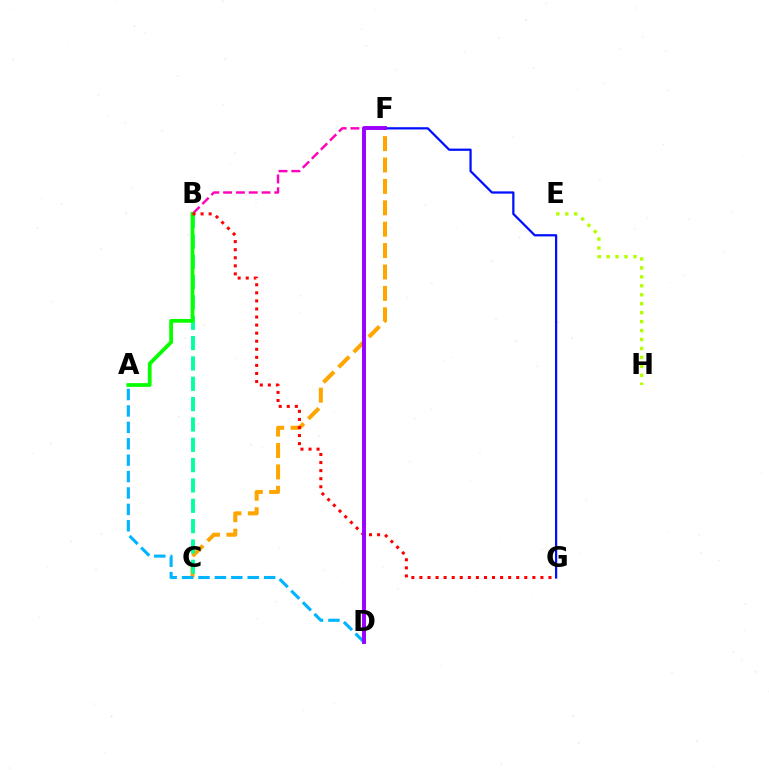{('C', 'F'): [{'color': '#ffa500', 'line_style': 'dashed', 'thickness': 2.91}], ('A', 'D'): [{'color': '#00b5ff', 'line_style': 'dashed', 'thickness': 2.23}], ('B', 'F'): [{'color': '#ff00bd', 'line_style': 'dashed', 'thickness': 1.74}], ('B', 'C'): [{'color': '#00ff9d', 'line_style': 'dashed', 'thickness': 2.76}], ('A', 'B'): [{'color': '#08ff00', 'line_style': 'solid', 'thickness': 2.72}], ('F', 'G'): [{'color': '#0010ff', 'line_style': 'solid', 'thickness': 1.62}], ('E', 'H'): [{'color': '#b3ff00', 'line_style': 'dotted', 'thickness': 2.43}], ('B', 'G'): [{'color': '#ff0000', 'line_style': 'dotted', 'thickness': 2.19}], ('D', 'F'): [{'color': '#9b00ff', 'line_style': 'solid', 'thickness': 2.82}]}